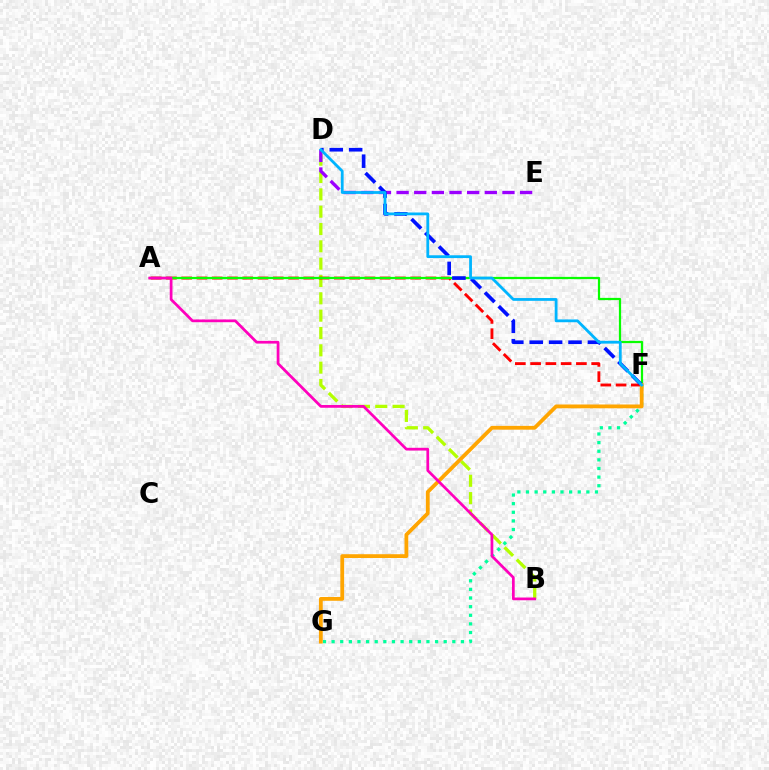{('F', 'G'): [{'color': '#00ff9d', 'line_style': 'dotted', 'thickness': 2.34}, {'color': '#ffa500', 'line_style': 'solid', 'thickness': 2.73}], ('B', 'D'): [{'color': '#b3ff00', 'line_style': 'dashed', 'thickness': 2.35}], ('A', 'F'): [{'color': '#ff0000', 'line_style': 'dashed', 'thickness': 2.07}, {'color': '#08ff00', 'line_style': 'solid', 'thickness': 1.61}], ('D', 'E'): [{'color': '#9b00ff', 'line_style': 'dashed', 'thickness': 2.4}], ('D', 'F'): [{'color': '#0010ff', 'line_style': 'dashed', 'thickness': 2.64}, {'color': '#00b5ff', 'line_style': 'solid', 'thickness': 2.01}], ('A', 'B'): [{'color': '#ff00bd', 'line_style': 'solid', 'thickness': 1.97}]}